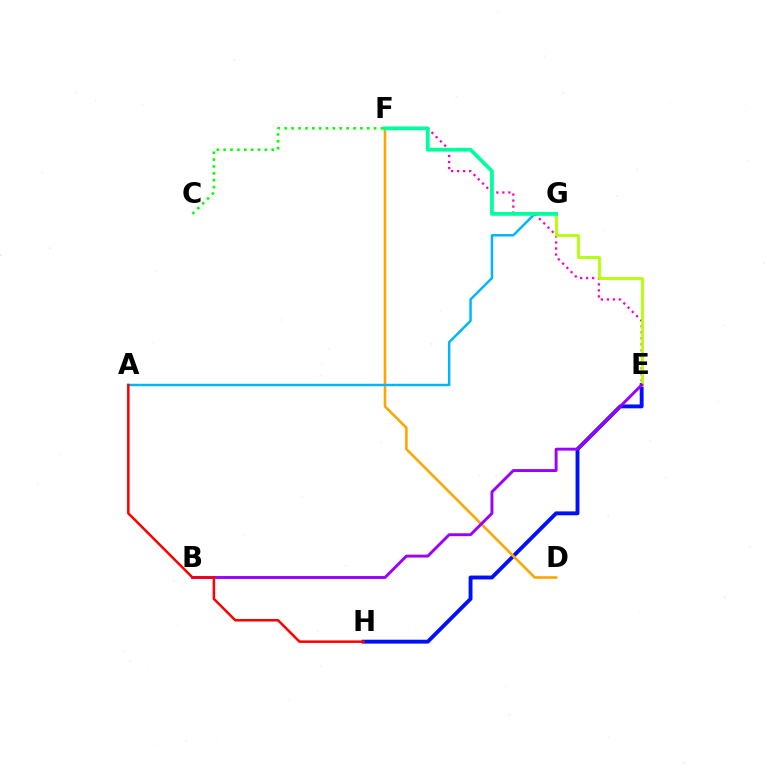{('E', 'H'): [{'color': '#0010ff', 'line_style': 'solid', 'thickness': 2.79}], ('D', 'F'): [{'color': '#ffa500', 'line_style': 'solid', 'thickness': 1.86}], ('A', 'G'): [{'color': '#00b5ff', 'line_style': 'solid', 'thickness': 1.77}], ('C', 'F'): [{'color': '#08ff00', 'line_style': 'dotted', 'thickness': 1.87}], ('E', 'F'): [{'color': '#ff00bd', 'line_style': 'dotted', 'thickness': 1.63}], ('E', 'G'): [{'color': '#b3ff00', 'line_style': 'solid', 'thickness': 2.02}], ('F', 'G'): [{'color': '#00ff9d', 'line_style': 'solid', 'thickness': 2.71}], ('B', 'E'): [{'color': '#9b00ff', 'line_style': 'solid', 'thickness': 2.09}], ('A', 'H'): [{'color': '#ff0000', 'line_style': 'solid', 'thickness': 1.82}]}